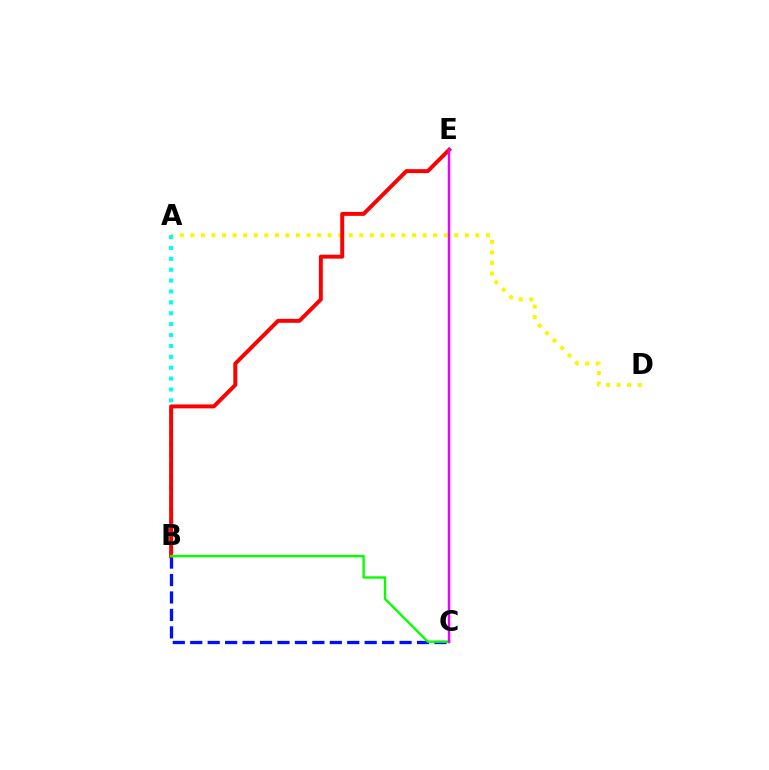{('A', 'D'): [{'color': '#fcf500', 'line_style': 'dotted', 'thickness': 2.87}], ('A', 'B'): [{'color': '#00fff6', 'line_style': 'dotted', 'thickness': 2.96}], ('B', 'C'): [{'color': '#0010ff', 'line_style': 'dashed', 'thickness': 2.37}, {'color': '#08ff00', 'line_style': 'solid', 'thickness': 1.71}], ('B', 'E'): [{'color': '#ff0000', 'line_style': 'solid', 'thickness': 2.84}], ('C', 'E'): [{'color': '#ee00ff', 'line_style': 'solid', 'thickness': 1.78}]}